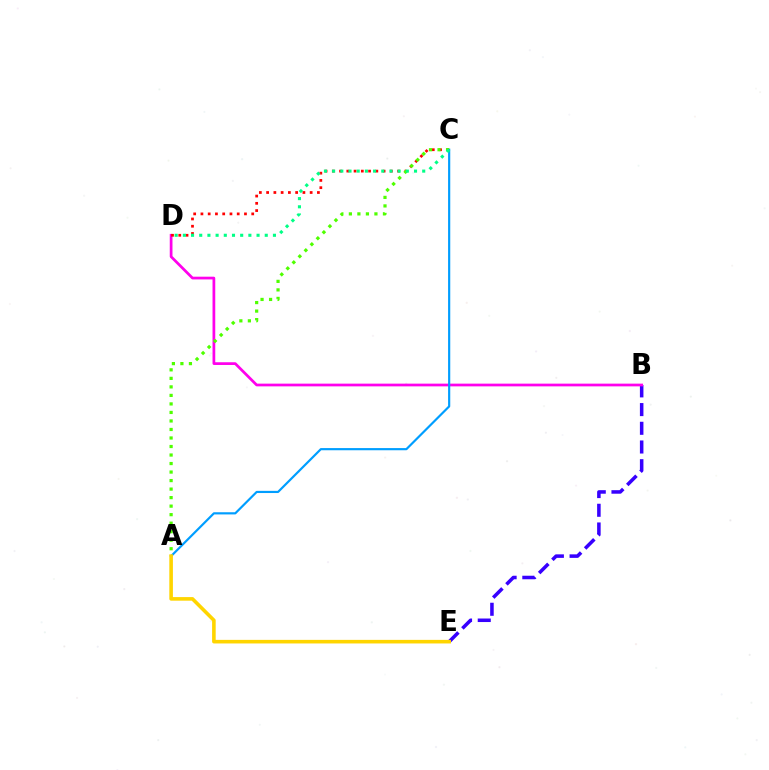{('B', 'E'): [{'color': '#3700ff', 'line_style': 'dashed', 'thickness': 2.54}], ('B', 'D'): [{'color': '#ff00ed', 'line_style': 'solid', 'thickness': 1.97}], ('C', 'D'): [{'color': '#ff0000', 'line_style': 'dotted', 'thickness': 1.97}, {'color': '#00ff86', 'line_style': 'dotted', 'thickness': 2.23}], ('A', 'C'): [{'color': '#009eff', 'line_style': 'solid', 'thickness': 1.57}, {'color': '#4fff00', 'line_style': 'dotted', 'thickness': 2.31}], ('A', 'E'): [{'color': '#ffd500', 'line_style': 'solid', 'thickness': 2.58}]}